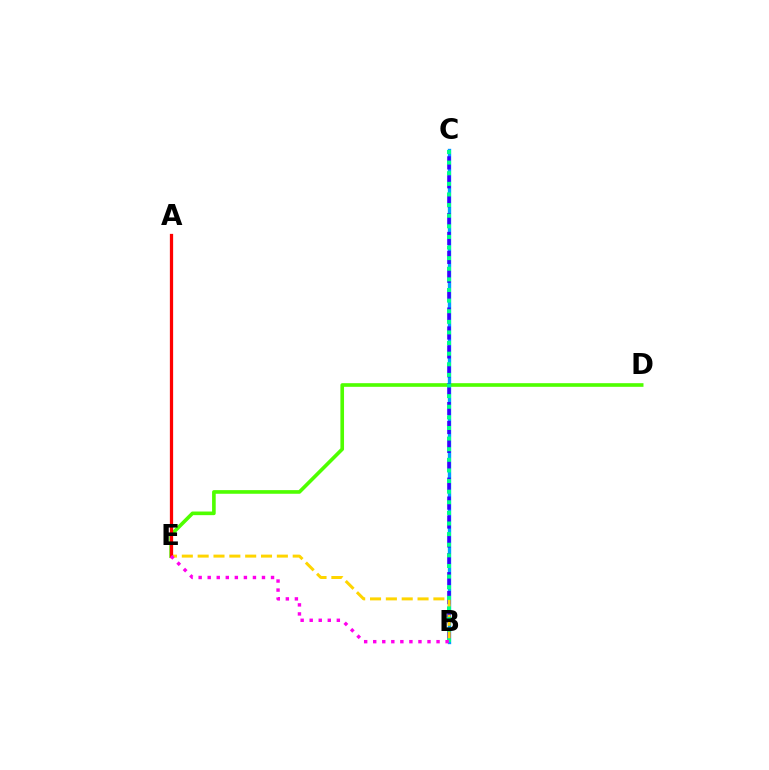{('D', 'E'): [{'color': '#4fff00', 'line_style': 'solid', 'thickness': 2.61}], ('B', 'C'): [{'color': '#009eff', 'line_style': 'solid', 'thickness': 2.42}, {'color': '#3700ff', 'line_style': 'dashed', 'thickness': 2.57}, {'color': '#00ff86', 'line_style': 'dotted', 'thickness': 2.88}], ('B', 'E'): [{'color': '#ffd500', 'line_style': 'dashed', 'thickness': 2.15}, {'color': '#ff00ed', 'line_style': 'dotted', 'thickness': 2.46}], ('A', 'E'): [{'color': '#ff0000', 'line_style': 'solid', 'thickness': 2.34}]}